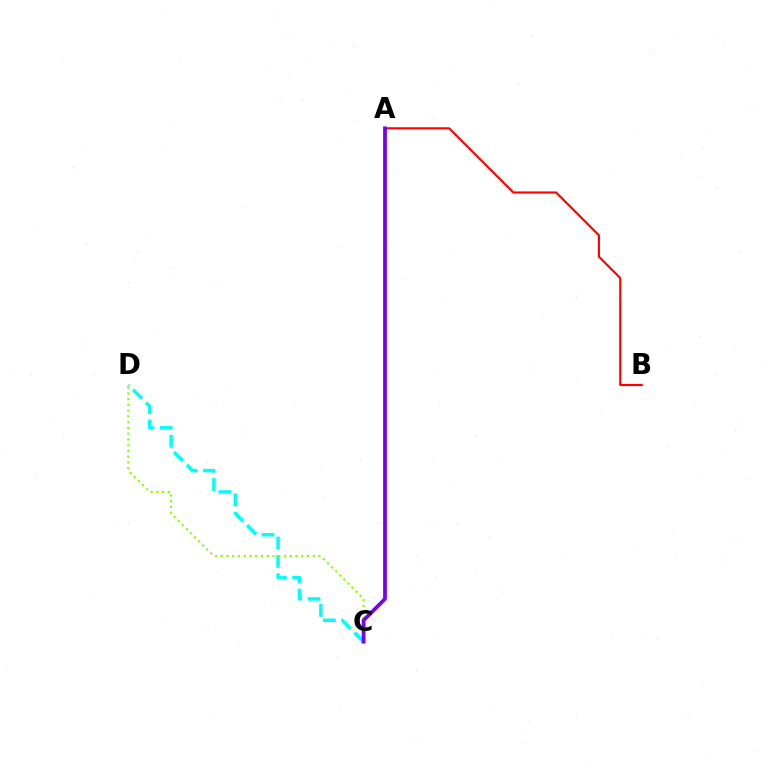{('A', 'B'): [{'color': '#ff0000', 'line_style': 'solid', 'thickness': 1.55}], ('C', 'D'): [{'color': '#00fff6', 'line_style': 'dashed', 'thickness': 2.49}, {'color': '#84ff00', 'line_style': 'dotted', 'thickness': 1.56}], ('A', 'C'): [{'color': '#7200ff', 'line_style': 'solid', 'thickness': 2.7}]}